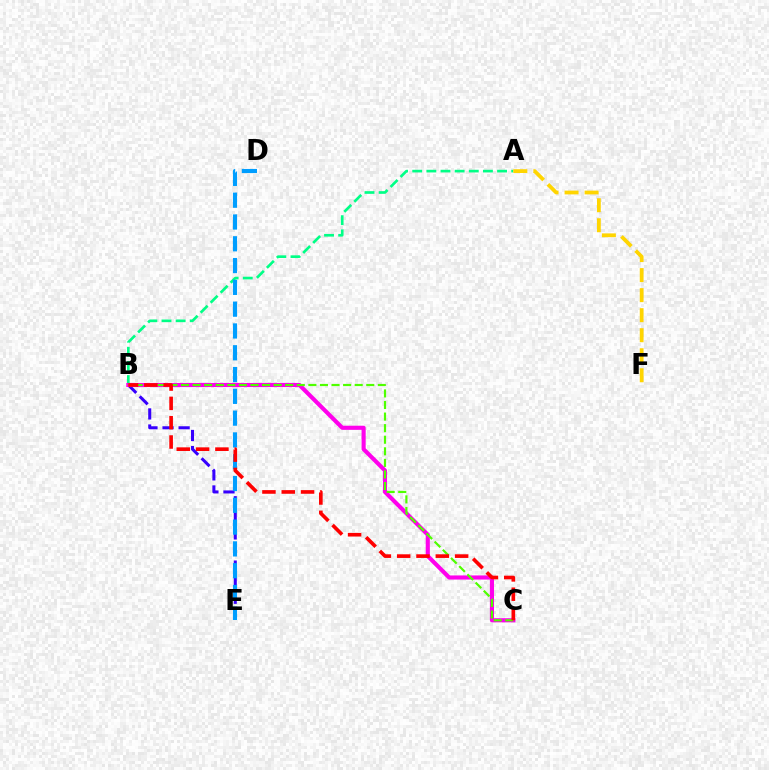{('A', 'B'): [{'color': '#00ff86', 'line_style': 'dashed', 'thickness': 1.92}], ('B', 'E'): [{'color': '#3700ff', 'line_style': 'dashed', 'thickness': 2.19}], ('D', 'E'): [{'color': '#009eff', 'line_style': 'dashed', 'thickness': 2.96}], ('B', 'C'): [{'color': '#ff00ed', 'line_style': 'solid', 'thickness': 2.97}, {'color': '#4fff00', 'line_style': 'dashed', 'thickness': 1.57}, {'color': '#ff0000', 'line_style': 'dashed', 'thickness': 2.62}], ('A', 'F'): [{'color': '#ffd500', 'line_style': 'dashed', 'thickness': 2.72}]}